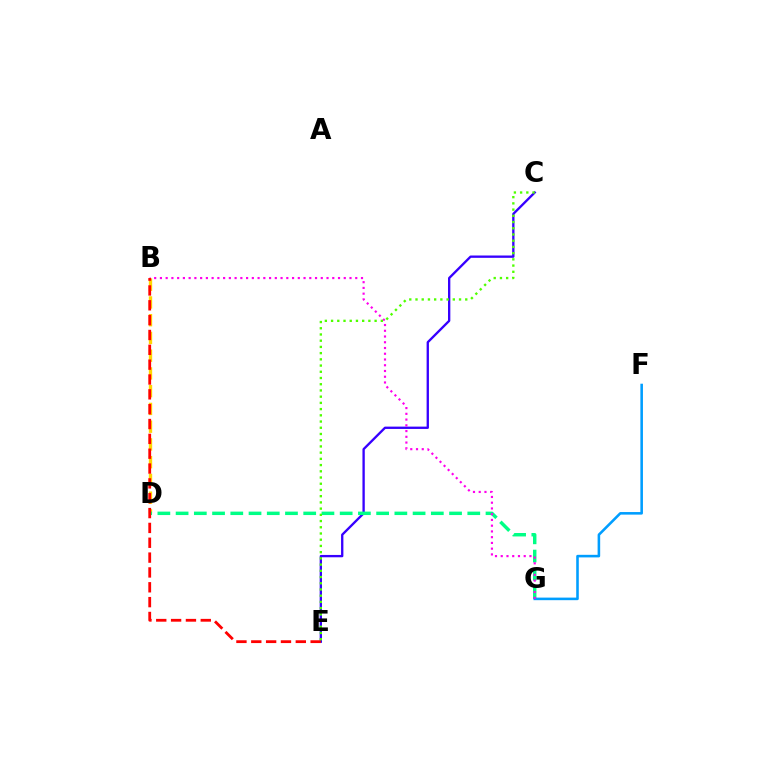{('B', 'D'): [{'color': '#ffd500', 'line_style': 'dashed', 'thickness': 2.41}], ('C', 'E'): [{'color': '#3700ff', 'line_style': 'solid', 'thickness': 1.68}, {'color': '#4fff00', 'line_style': 'dotted', 'thickness': 1.69}], ('D', 'G'): [{'color': '#00ff86', 'line_style': 'dashed', 'thickness': 2.48}], ('F', 'G'): [{'color': '#009eff', 'line_style': 'solid', 'thickness': 1.85}], ('B', 'G'): [{'color': '#ff00ed', 'line_style': 'dotted', 'thickness': 1.56}], ('B', 'E'): [{'color': '#ff0000', 'line_style': 'dashed', 'thickness': 2.02}]}